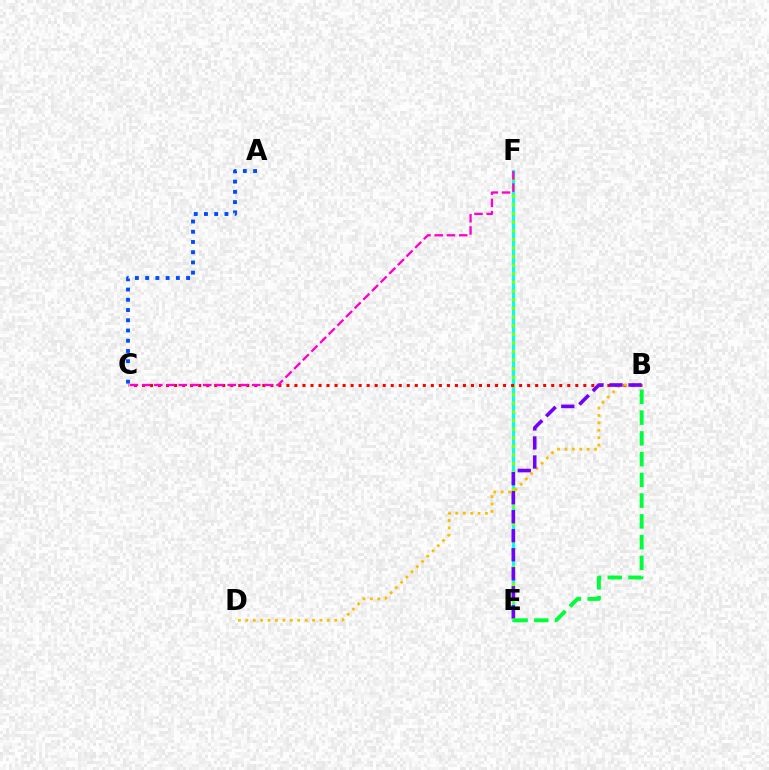{('E', 'F'): [{'color': '#00fff6', 'line_style': 'solid', 'thickness': 2.32}, {'color': '#84ff00', 'line_style': 'dotted', 'thickness': 2.34}], ('B', 'C'): [{'color': '#ff0000', 'line_style': 'dotted', 'thickness': 2.18}], ('B', 'D'): [{'color': '#ffbd00', 'line_style': 'dotted', 'thickness': 2.01}], ('C', 'F'): [{'color': '#ff00cf', 'line_style': 'dashed', 'thickness': 1.66}], ('A', 'C'): [{'color': '#004bff', 'line_style': 'dotted', 'thickness': 2.78}], ('B', 'E'): [{'color': '#7200ff', 'line_style': 'dashed', 'thickness': 2.58}, {'color': '#00ff39', 'line_style': 'dashed', 'thickness': 2.82}]}